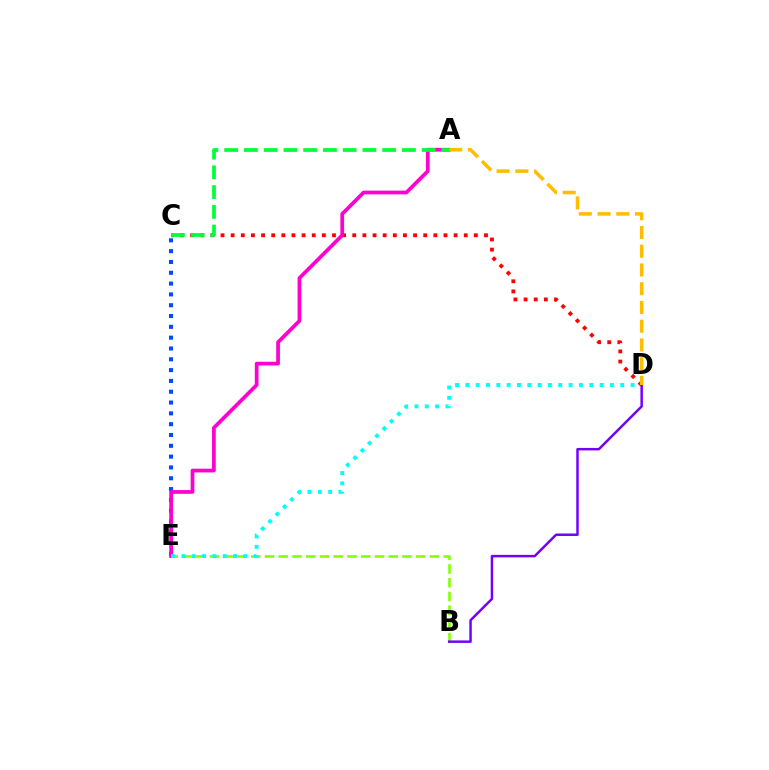{('C', 'E'): [{'color': '#004bff', 'line_style': 'dotted', 'thickness': 2.94}], ('C', 'D'): [{'color': '#ff0000', 'line_style': 'dotted', 'thickness': 2.75}], ('B', 'E'): [{'color': '#84ff00', 'line_style': 'dashed', 'thickness': 1.87}], ('A', 'E'): [{'color': '#ff00cf', 'line_style': 'solid', 'thickness': 2.68}], ('D', 'E'): [{'color': '#00fff6', 'line_style': 'dotted', 'thickness': 2.81}], ('B', 'D'): [{'color': '#7200ff', 'line_style': 'solid', 'thickness': 1.78}], ('A', 'C'): [{'color': '#00ff39', 'line_style': 'dashed', 'thickness': 2.68}], ('A', 'D'): [{'color': '#ffbd00', 'line_style': 'dashed', 'thickness': 2.55}]}